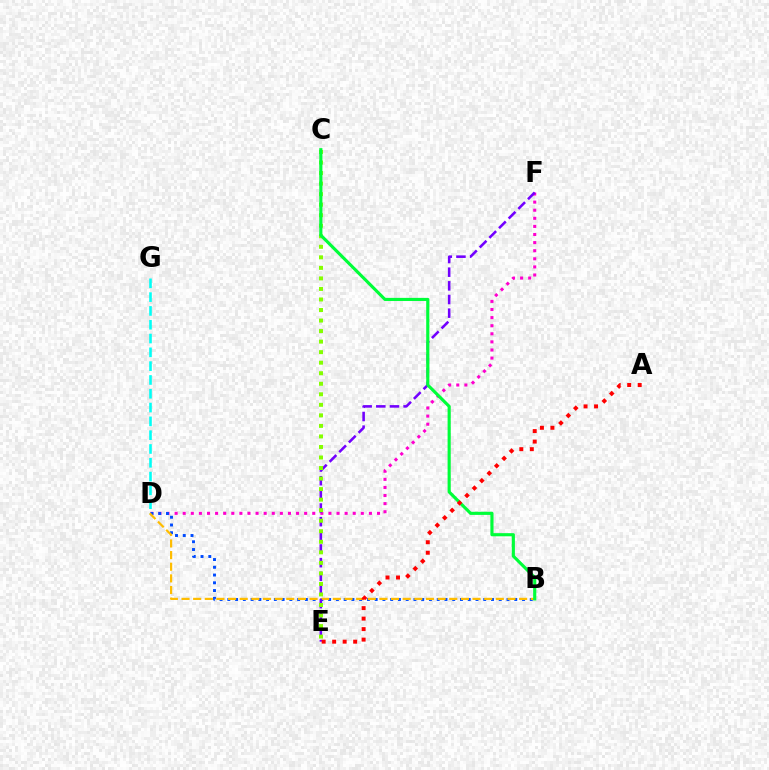{('D', 'F'): [{'color': '#ff00cf', 'line_style': 'dotted', 'thickness': 2.2}], ('D', 'G'): [{'color': '#00fff6', 'line_style': 'dashed', 'thickness': 1.88}], ('B', 'D'): [{'color': '#004bff', 'line_style': 'dotted', 'thickness': 2.11}, {'color': '#ffbd00', 'line_style': 'dashed', 'thickness': 1.58}], ('E', 'F'): [{'color': '#7200ff', 'line_style': 'dashed', 'thickness': 1.85}], ('C', 'E'): [{'color': '#84ff00', 'line_style': 'dotted', 'thickness': 2.86}], ('B', 'C'): [{'color': '#00ff39', 'line_style': 'solid', 'thickness': 2.26}], ('A', 'E'): [{'color': '#ff0000', 'line_style': 'dotted', 'thickness': 2.85}]}